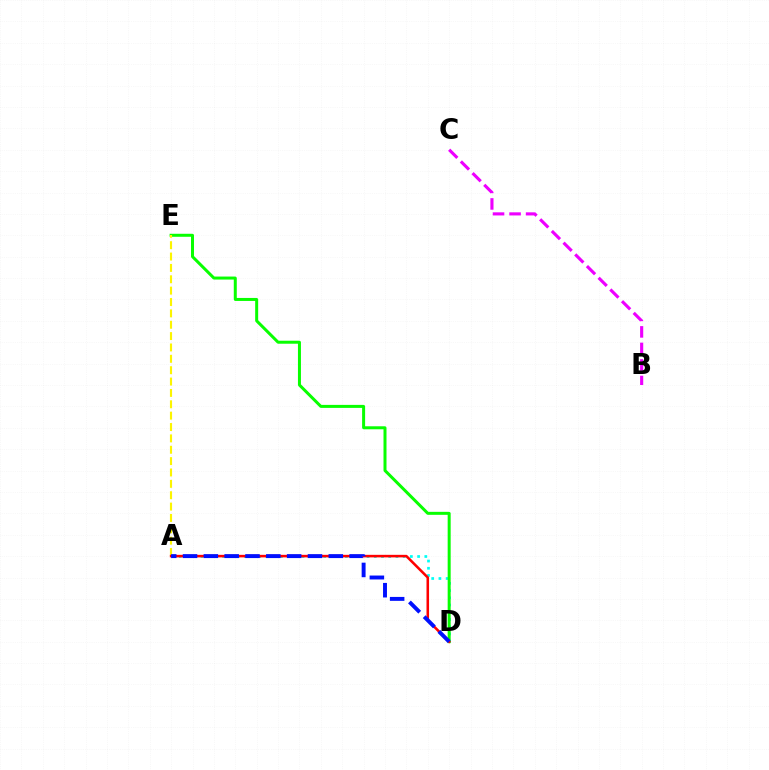{('A', 'D'): [{'color': '#00fff6', 'line_style': 'dotted', 'thickness': 1.96}, {'color': '#ff0000', 'line_style': 'solid', 'thickness': 1.84}, {'color': '#0010ff', 'line_style': 'dashed', 'thickness': 2.83}], ('D', 'E'): [{'color': '#08ff00', 'line_style': 'solid', 'thickness': 2.16}], ('A', 'E'): [{'color': '#fcf500', 'line_style': 'dashed', 'thickness': 1.54}], ('B', 'C'): [{'color': '#ee00ff', 'line_style': 'dashed', 'thickness': 2.25}]}